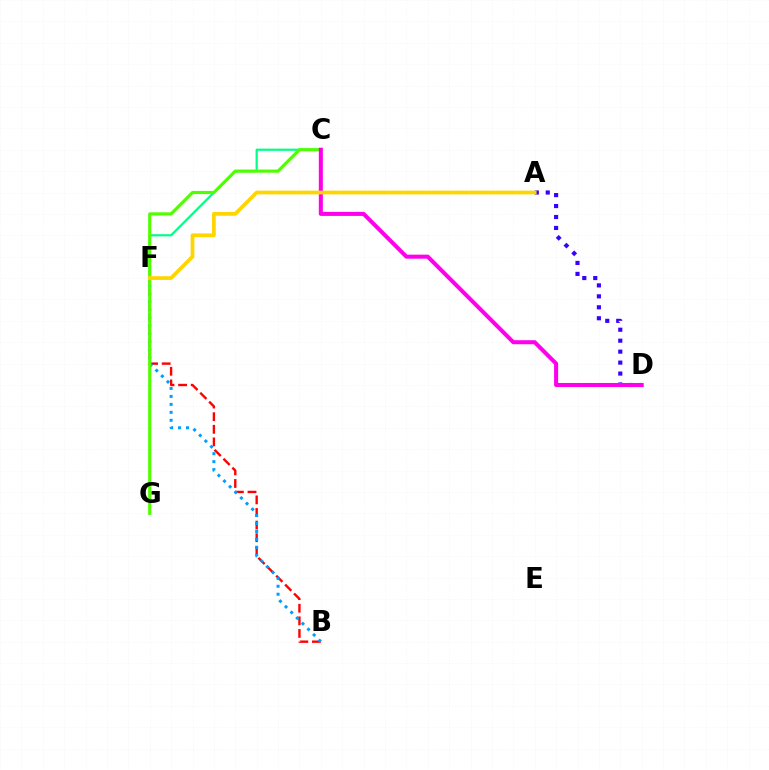{('B', 'F'): [{'color': '#ff0000', 'line_style': 'dashed', 'thickness': 1.71}, {'color': '#009eff', 'line_style': 'dotted', 'thickness': 2.16}], ('C', 'F'): [{'color': '#00ff86', 'line_style': 'solid', 'thickness': 1.58}], ('C', 'G'): [{'color': '#4fff00', 'line_style': 'solid', 'thickness': 2.26}], ('A', 'D'): [{'color': '#3700ff', 'line_style': 'dotted', 'thickness': 2.98}], ('C', 'D'): [{'color': '#ff00ed', 'line_style': 'solid', 'thickness': 2.91}], ('A', 'F'): [{'color': '#ffd500', 'line_style': 'solid', 'thickness': 2.69}]}